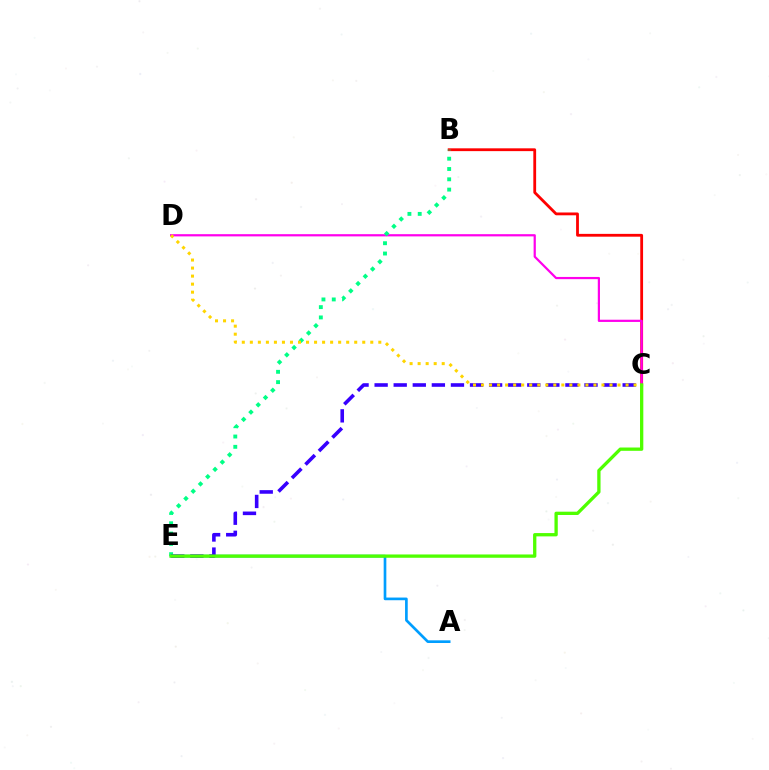{('A', 'E'): [{'color': '#009eff', 'line_style': 'solid', 'thickness': 1.92}], ('B', 'C'): [{'color': '#ff0000', 'line_style': 'solid', 'thickness': 2.02}], ('C', 'D'): [{'color': '#ff00ed', 'line_style': 'solid', 'thickness': 1.6}, {'color': '#ffd500', 'line_style': 'dotted', 'thickness': 2.18}], ('B', 'E'): [{'color': '#00ff86', 'line_style': 'dotted', 'thickness': 2.8}], ('C', 'E'): [{'color': '#3700ff', 'line_style': 'dashed', 'thickness': 2.59}, {'color': '#4fff00', 'line_style': 'solid', 'thickness': 2.38}]}